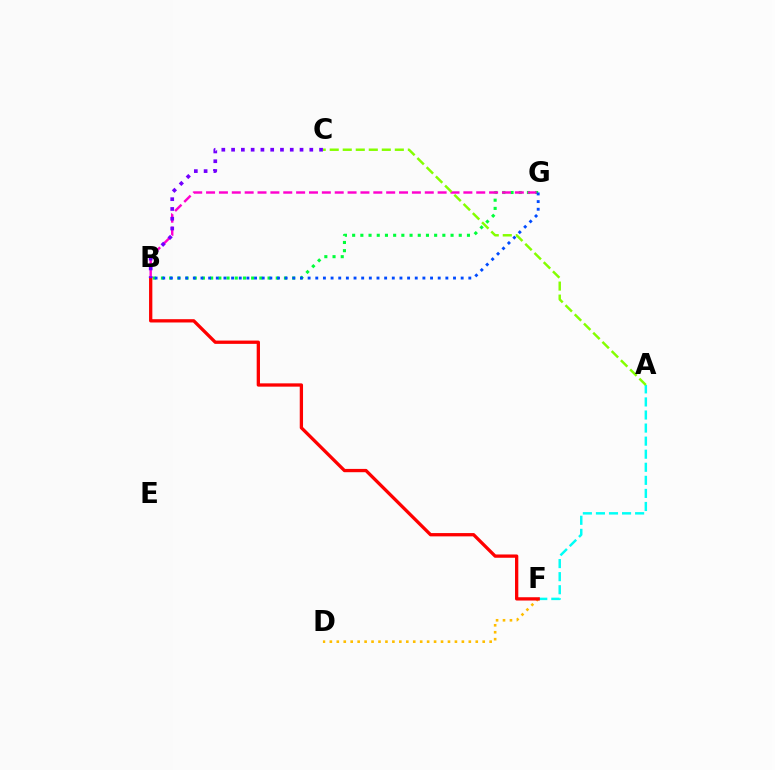{('B', 'G'): [{'color': '#00ff39', 'line_style': 'dotted', 'thickness': 2.23}, {'color': '#ff00cf', 'line_style': 'dashed', 'thickness': 1.75}, {'color': '#004bff', 'line_style': 'dotted', 'thickness': 2.08}], ('A', 'F'): [{'color': '#00fff6', 'line_style': 'dashed', 'thickness': 1.78}], ('D', 'F'): [{'color': '#ffbd00', 'line_style': 'dotted', 'thickness': 1.89}], ('B', 'F'): [{'color': '#ff0000', 'line_style': 'solid', 'thickness': 2.37}], ('A', 'C'): [{'color': '#84ff00', 'line_style': 'dashed', 'thickness': 1.77}], ('B', 'C'): [{'color': '#7200ff', 'line_style': 'dotted', 'thickness': 2.66}]}